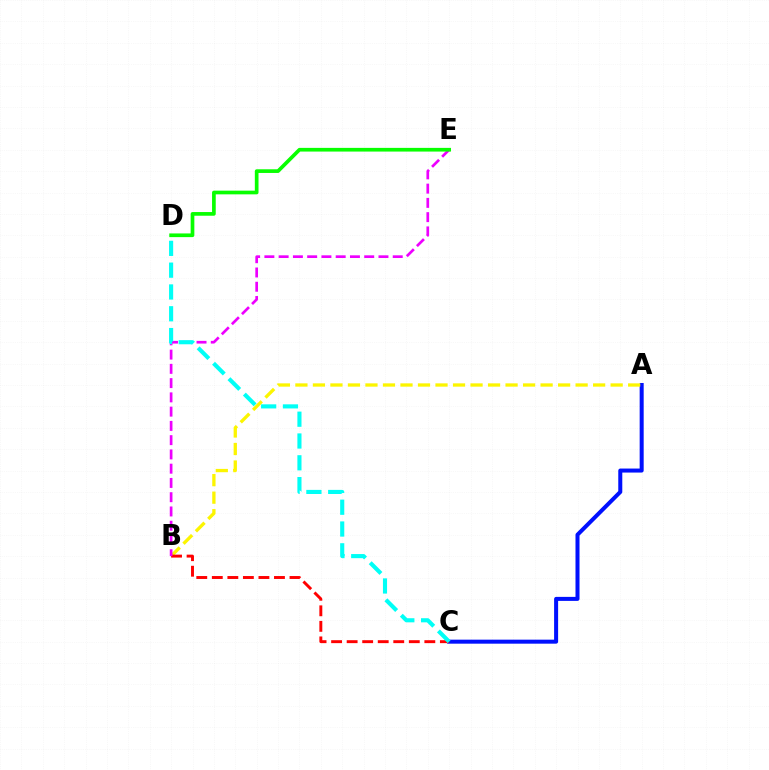{('A', 'C'): [{'color': '#0010ff', 'line_style': 'solid', 'thickness': 2.89}], ('A', 'B'): [{'color': '#fcf500', 'line_style': 'dashed', 'thickness': 2.38}], ('B', 'C'): [{'color': '#ff0000', 'line_style': 'dashed', 'thickness': 2.11}], ('B', 'E'): [{'color': '#ee00ff', 'line_style': 'dashed', 'thickness': 1.94}], ('C', 'D'): [{'color': '#00fff6', 'line_style': 'dashed', 'thickness': 2.96}], ('D', 'E'): [{'color': '#08ff00', 'line_style': 'solid', 'thickness': 2.65}]}